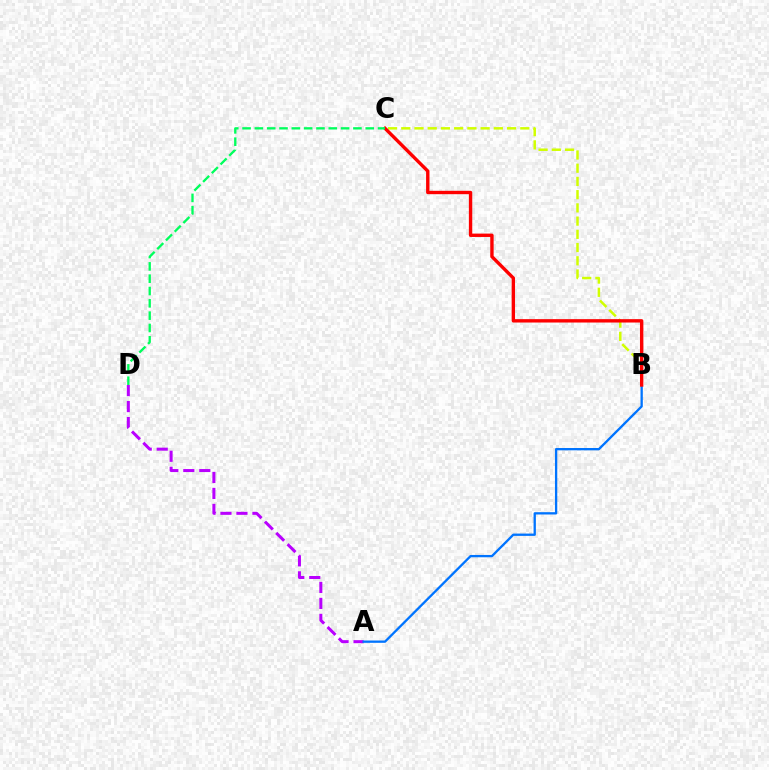{('A', 'D'): [{'color': '#b900ff', 'line_style': 'dashed', 'thickness': 2.17}], ('B', 'C'): [{'color': '#d1ff00', 'line_style': 'dashed', 'thickness': 1.8}, {'color': '#ff0000', 'line_style': 'solid', 'thickness': 2.43}], ('A', 'B'): [{'color': '#0074ff', 'line_style': 'solid', 'thickness': 1.66}], ('C', 'D'): [{'color': '#00ff5c', 'line_style': 'dashed', 'thickness': 1.67}]}